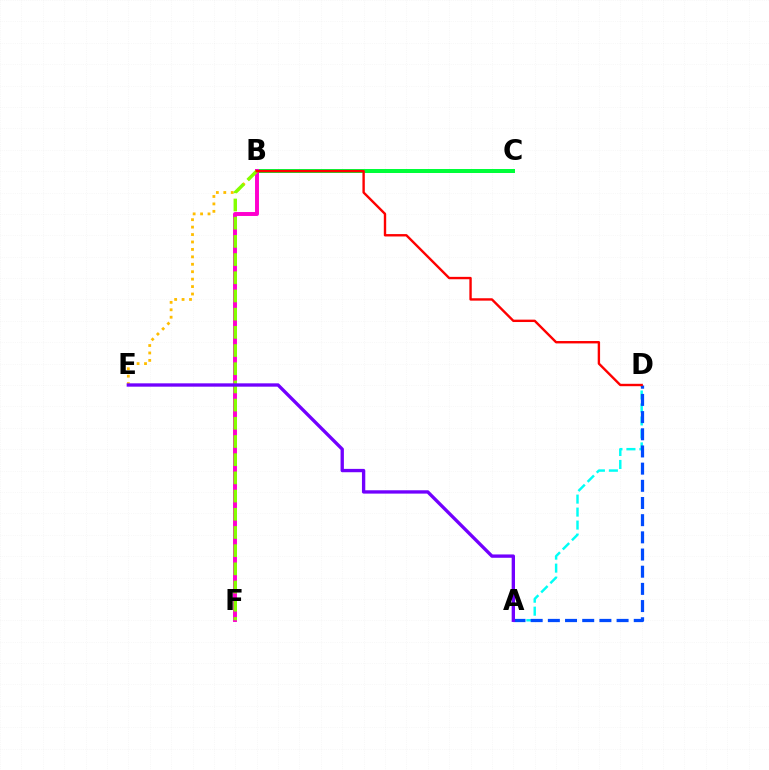{('B', 'C'): [{'color': '#00ff39', 'line_style': 'solid', 'thickness': 2.88}], ('A', 'D'): [{'color': '#00fff6', 'line_style': 'dashed', 'thickness': 1.76}, {'color': '#004bff', 'line_style': 'dashed', 'thickness': 2.33}], ('B', 'E'): [{'color': '#ffbd00', 'line_style': 'dotted', 'thickness': 2.02}], ('B', 'F'): [{'color': '#ff00cf', 'line_style': 'solid', 'thickness': 2.83}, {'color': '#84ff00', 'line_style': 'dashed', 'thickness': 2.47}], ('A', 'E'): [{'color': '#7200ff', 'line_style': 'solid', 'thickness': 2.4}], ('B', 'D'): [{'color': '#ff0000', 'line_style': 'solid', 'thickness': 1.72}]}